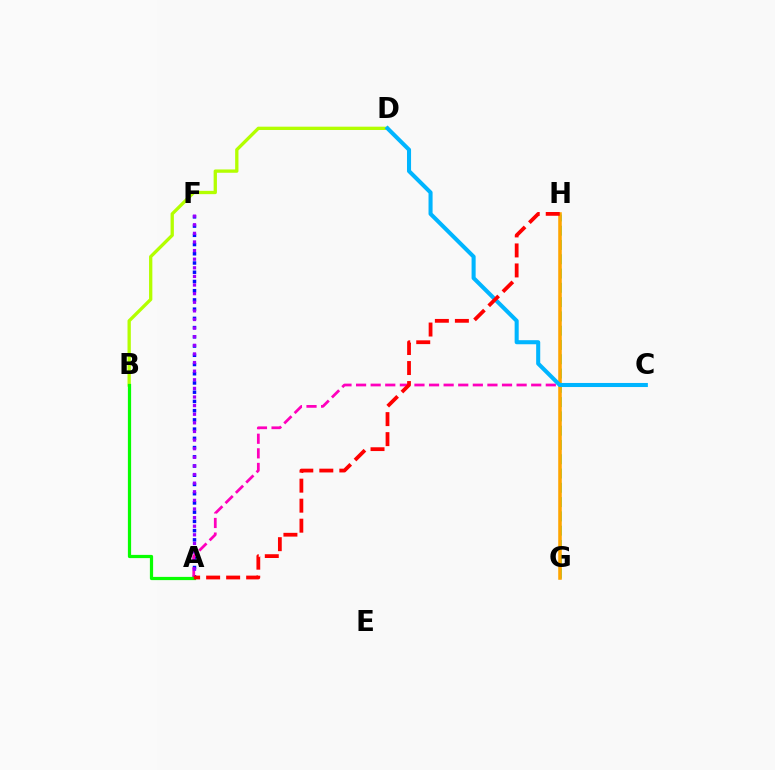{('B', 'D'): [{'color': '#b3ff00', 'line_style': 'solid', 'thickness': 2.38}], ('G', 'H'): [{'color': '#00ff9d', 'line_style': 'dashed', 'thickness': 1.94}, {'color': '#ffa500', 'line_style': 'solid', 'thickness': 2.56}], ('A', 'F'): [{'color': '#0010ff', 'line_style': 'dotted', 'thickness': 2.51}, {'color': '#9b00ff', 'line_style': 'dotted', 'thickness': 2.34}], ('A', 'C'): [{'color': '#ff00bd', 'line_style': 'dashed', 'thickness': 1.98}], ('C', 'D'): [{'color': '#00b5ff', 'line_style': 'solid', 'thickness': 2.93}], ('A', 'B'): [{'color': '#08ff00', 'line_style': 'solid', 'thickness': 2.32}], ('A', 'H'): [{'color': '#ff0000', 'line_style': 'dashed', 'thickness': 2.72}]}